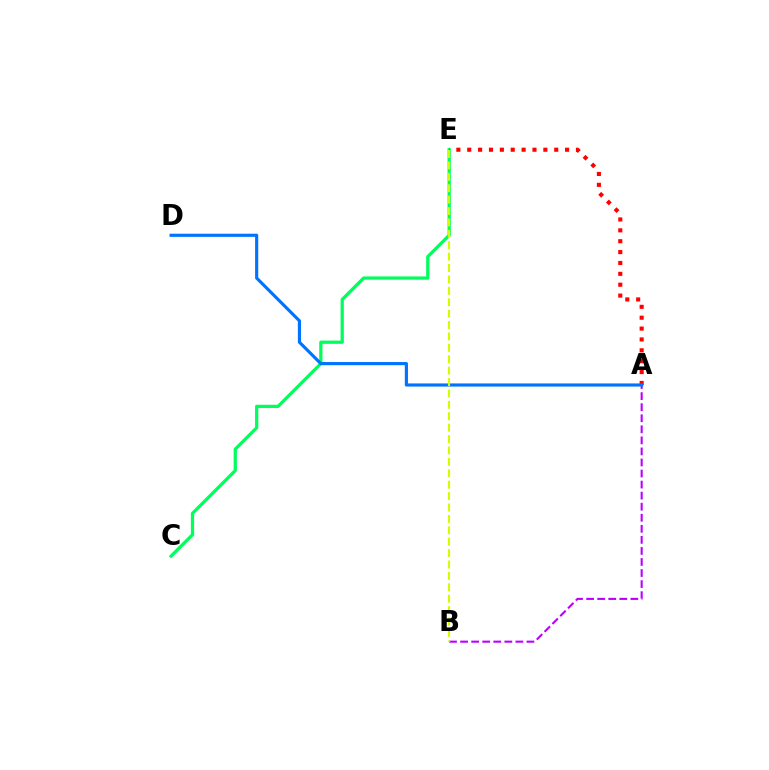{('C', 'E'): [{'color': '#00ff5c', 'line_style': 'solid', 'thickness': 2.34}], ('A', 'E'): [{'color': '#ff0000', 'line_style': 'dotted', 'thickness': 2.95}], ('A', 'B'): [{'color': '#b900ff', 'line_style': 'dashed', 'thickness': 1.5}], ('A', 'D'): [{'color': '#0074ff', 'line_style': 'solid', 'thickness': 2.27}], ('B', 'E'): [{'color': '#d1ff00', 'line_style': 'dashed', 'thickness': 1.55}]}